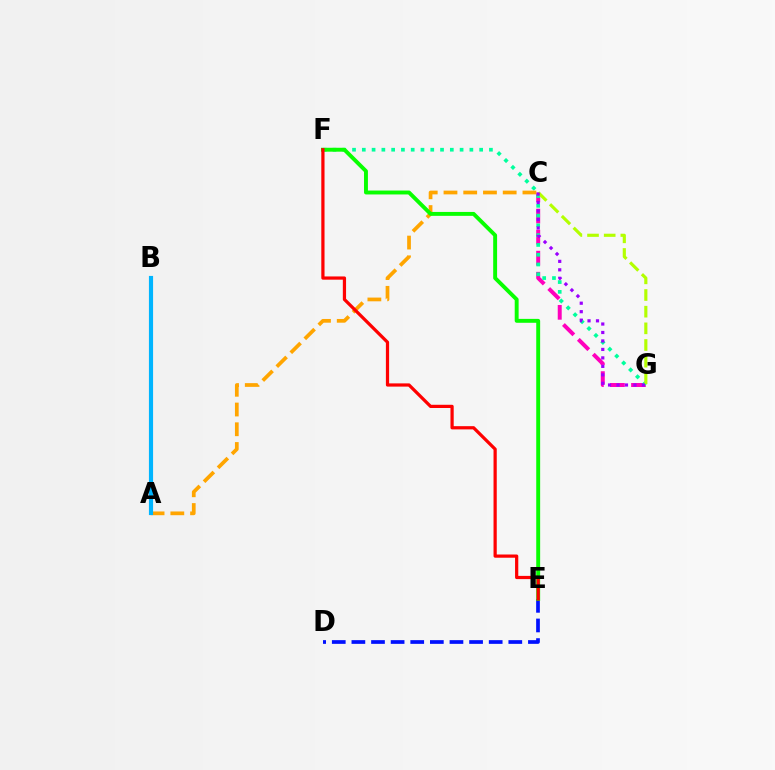{('D', 'E'): [{'color': '#0010ff', 'line_style': 'dashed', 'thickness': 2.66}], ('C', 'G'): [{'color': '#ff00bd', 'line_style': 'dashed', 'thickness': 2.86}, {'color': '#b3ff00', 'line_style': 'dashed', 'thickness': 2.26}, {'color': '#9b00ff', 'line_style': 'dotted', 'thickness': 2.3}], ('F', 'G'): [{'color': '#00ff9d', 'line_style': 'dotted', 'thickness': 2.66}], ('A', 'C'): [{'color': '#ffa500', 'line_style': 'dashed', 'thickness': 2.68}], ('E', 'F'): [{'color': '#08ff00', 'line_style': 'solid', 'thickness': 2.81}, {'color': '#ff0000', 'line_style': 'solid', 'thickness': 2.32}], ('A', 'B'): [{'color': '#00b5ff', 'line_style': 'solid', 'thickness': 2.99}]}